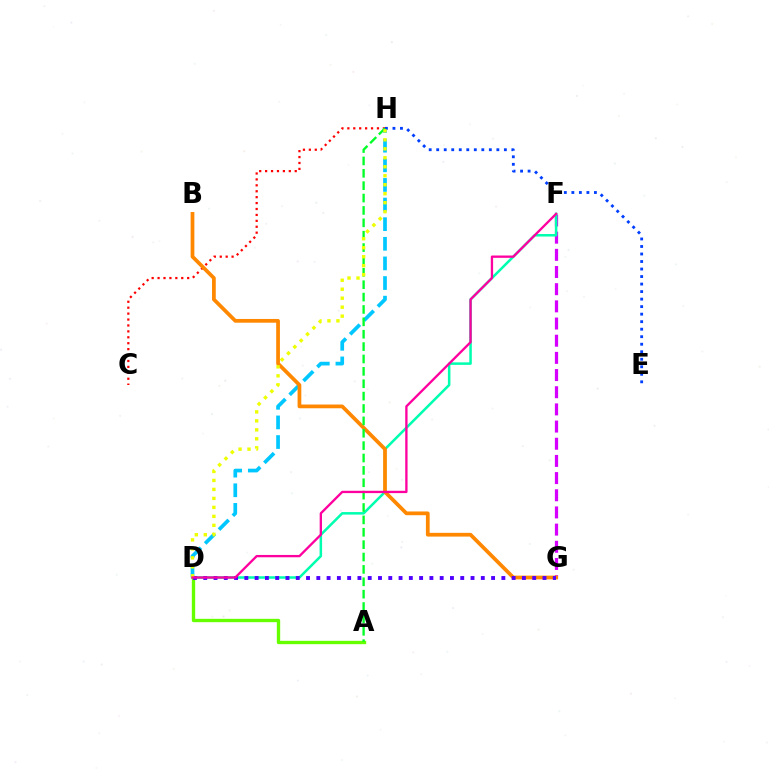{('F', 'G'): [{'color': '#d600ff', 'line_style': 'dashed', 'thickness': 2.33}], ('D', 'F'): [{'color': '#00ffaf', 'line_style': 'solid', 'thickness': 1.82}, {'color': '#ff00a0', 'line_style': 'solid', 'thickness': 1.67}], ('C', 'H'): [{'color': '#ff0000', 'line_style': 'dotted', 'thickness': 1.61}], ('A', 'D'): [{'color': '#66ff00', 'line_style': 'solid', 'thickness': 2.41}], ('D', 'H'): [{'color': '#00c7ff', 'line_style': 'dashed', 'thickness': 2.67}, {'color': '#eeff00', 'line_style': 'dotted', 'thickness': 2.44}], ('B', 'G'): [{'color': '#ff8800', 'line_style': 'solid', 'thickness': 2.69}], ('D', 'G'): [{'color': '#4f00ff', 'line_style': 'dotted', 'thickness': 2.79}], ('E', 'H'): [{'color': '#003fff', 'line_style': 'dotted', 'thickness': 2.04}], ('A', 'H'): [{'color': '#00ff27', 'line_style': 'dashed', 'thickness': 1.68}]}